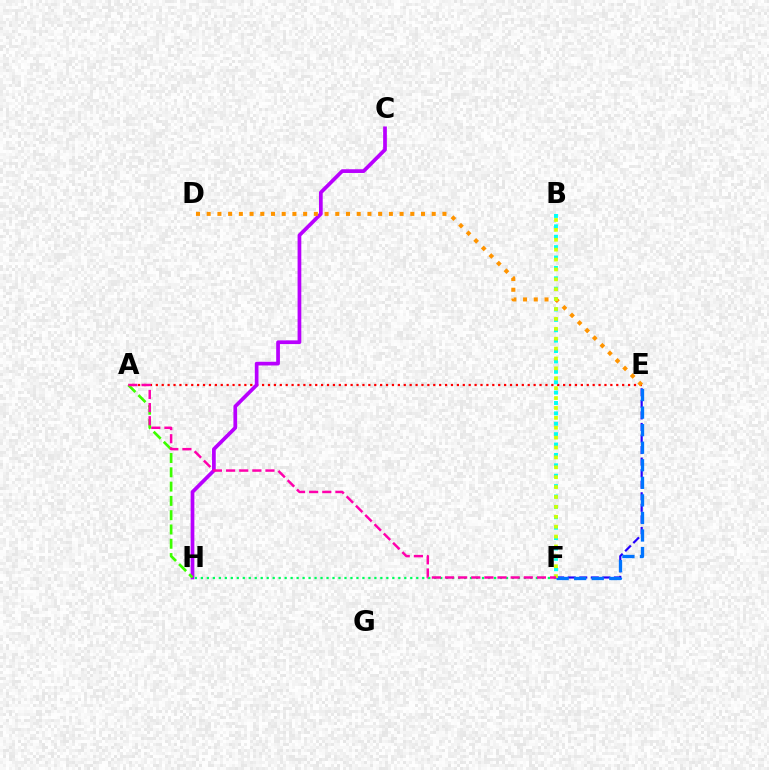{('E', 'F'): [{'color': '#2500ff', 'line_style': 'dashed', 'thickness': 1.57}, {'color': '#0074ff', 'line_style': 'dashed', 'thickness': 2.38}], ('A', 'E'): [{'color': '#ff0000', 'line_style': 'dotted', 'thickness': 1.6}], ('C', 'H'): [{'color': '#b900ff', 'line_style': 'solid', 'thickness': 2.68}], ('B', 'F'): [{'color': '#00fff6', 'line_style': 'dotted', 'thickness': 2.82}, {'color': '#d1ff00', 'line_style': 'dotted', 'thickness': 2.69}], ('D', 'E'): [{'color': '#ff9400', 'line_style': 'dotted', 'thickness': 2.91}], ('A', 'H'): [{'color': '#3dff00', 'line_style': 'dashed', 'thickness': 1.94}], ('F', 'H'): [{'color': '#00ff5c', 'line_style': 'dotted', 'thickness': 1.63}], ('A', 'F'): [{'color': '#ff00ac', 'line_style': 'dashed', 'thickness': 1.78}]}